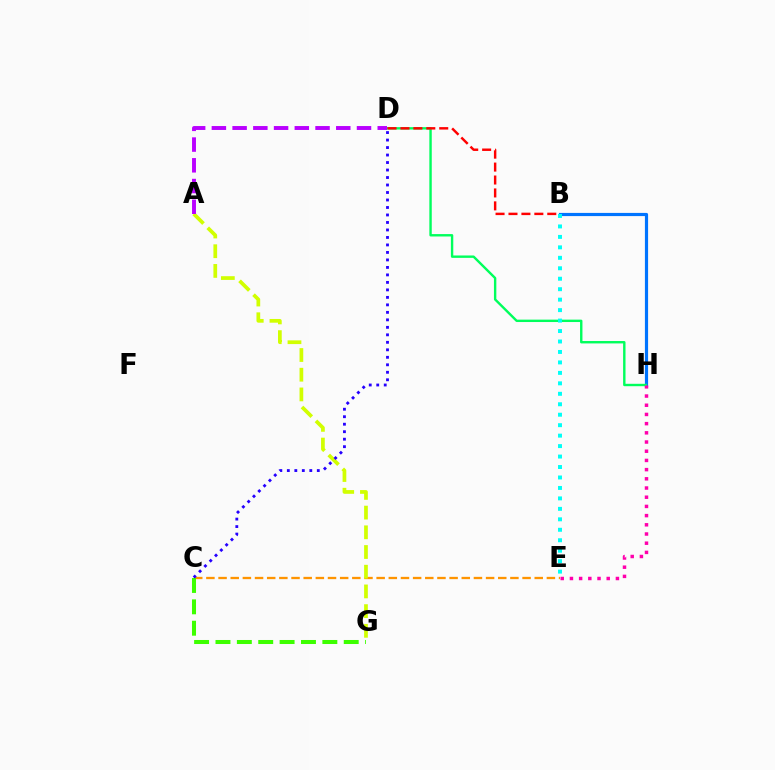{('B', 'H'): [{'color': '#0074ff', 'line_style': 'solid', 'thickness': 2.29}], ('C', 'E'): [{'color': '#ff9400', 'line_style': 'dashed', 'thickness': 1.65}], ('A', 'G'): [{'color': '#d1ff00', 'line_style': 'dashed', 'thickness': 2.68}], ('D', 'H'): [{'color': '#00ff5c', 'line_style': 'solid', 'thickness': 1.73}], ('B', 'D'): [{'color': '#ff0000', 'line_style': 'dashed', 'thickness': 1.76}], ('B', 'E'): [{'color': '#00fff6', 'line_style': 'dotted', 'thickness': 2.84}], ('E', 'H'): [{'color': '#ff00ac', 'line_style': 'dotted', 'thickness': 2.5}], ('C', 'G'): [{'color': '#3dff00', 'line_style': 'dashed', 'thickness': 2.9}], ('C', 'D'): [{'color': '#2500ff', 'line_style': 'dotted', 'thickness': 2.04}], ('A', 'D'): [{'color': '#b900ff', 'line_style': 'dashed', 'thickness': 2.82}]}